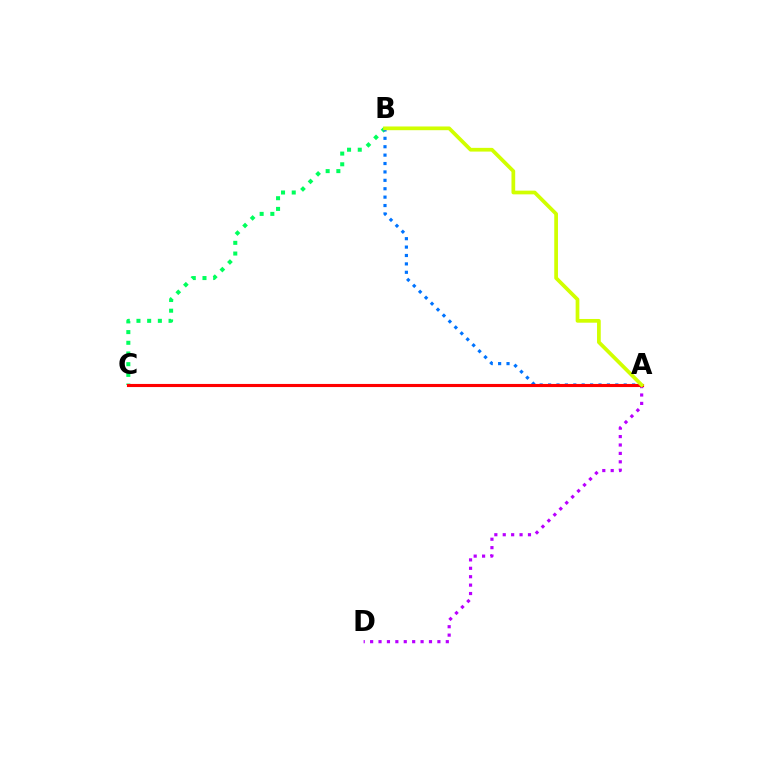{('B', 'C'): [{'color': '#00ff5c', 'line_style': 'dotted', 'thickness': 2.91}], ('A', 'B'): [{'color': '#0074ff', 'line_style': 'dotted', 'thickness': 2.28}, {'color': '#d1ff00', 'line_style': 'solid', 'thickness': 2.68}], ('A', 'D'): [{'color': '#b900ff', 'line_style': 'dotted', 'thickness': 2.28}], ('A', 'C'): [{'color': '#ff0000', 'line_style': 'solid', 'thickness': 2.24}]}